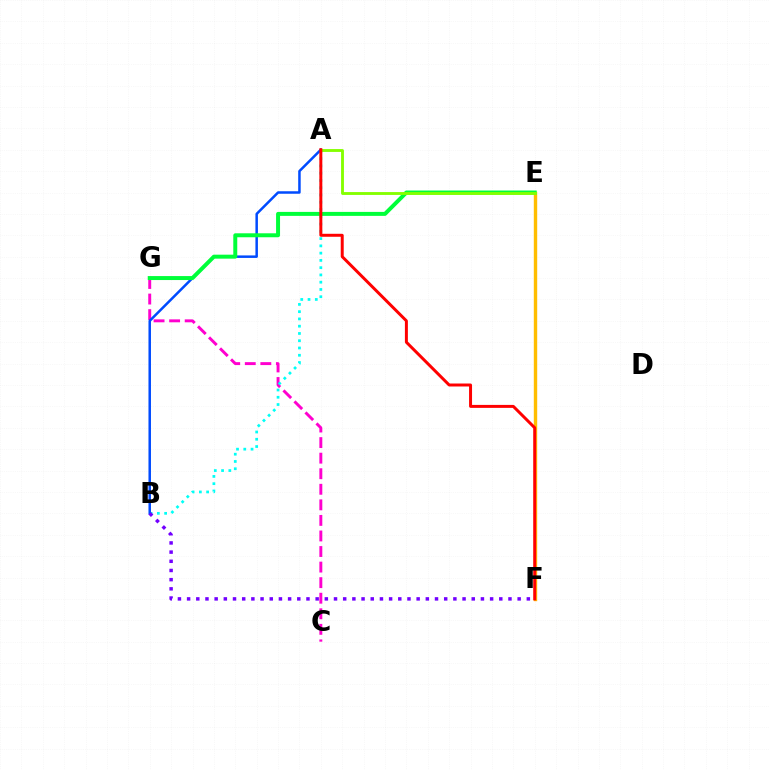{('C', 'G'): [{'color': '#ff00cf', 'line_style': 'dashed', 'thickness': 2.11}], ('A', 'B'): [{'color': '#00fff6', 'line_style': 'dotted', 'thickness': 1.97}, {'color': '#004bff', 'line_style': 'solid', 'thickness': 1.8}], ('E', 'F'): [{'color': '#ffbd00', 'line_style': 'solid', 'thickness': 2.45}], ('B', 'F'): [{'color': '#7200ff', 'line_style': 'dotted', 'thickness': 2.49}], ('E', 'G'): [{'color': '#00ff39', 'line_style': 'solid', 'thickness': 2.86}], ('A', 'E'): [{'color': '#84ff00', 'line_style': 'solid', 'thickness': 2.06}], ('A', 'F'): [{'color': '#ff0000', 'line_style': 'solid', 'thickness': 2.14}]}